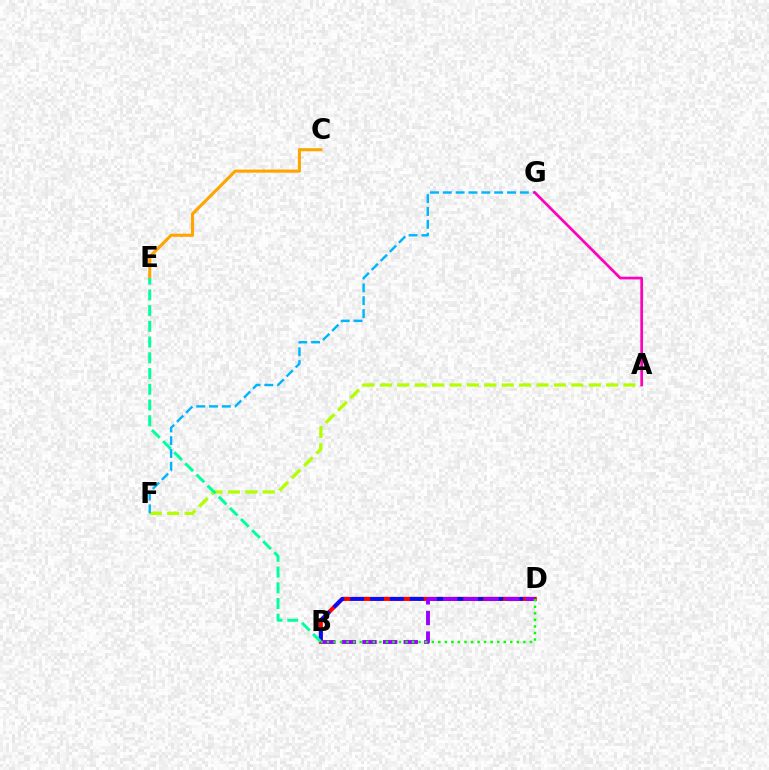{('A', 'F'): [{'color': '#b3ff00', 'line_style': 'dashed', 'thickness': 2.36}], ('C', 'E'): [{'color': '#ffa500', 'line_style': 'solid', 'thickness': 2.24}], ('B', 'D'): [{'color': '#ff0000', 'line_style': 'solid', 'thickness': 2.94}, {'color': '#0010ff', 'line_style': 'dashed', 'thickness': 2.7}, {'color': '#9b00ff', 'line_style': 'dashed', 'thickness': 2.8}, {'color': '#08ff00', 'line_style': 'dotted', 'thickness': 1.78}], ('B', 'E'): [{'color': '#00ff9d', 'line_style': 'dashed', 'thickness': 2.14}], ('F', 'G'): [{'color': '#00b5ff', 'line_style': 'dashed', 'thickness': 1.74}], ('A', 'G'): [{'color': '#ff00bd', 'line_style': 'solid', 'thickness': 1.95}]}